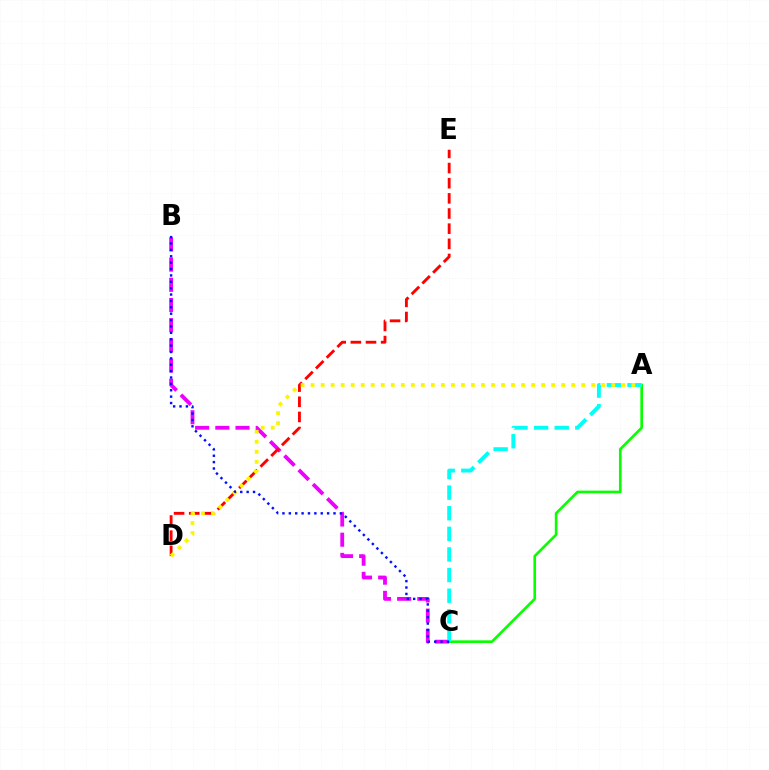{('A', 'C'): [{'color': '#08ff00', 'line_style': 'solid', 'thickness': 1.91}, {'color': '#00fff6', 'line_style': 'dashed', 'thickness': 2.8}], ('B', 'C'): [{'color': '#ee00ff', 'line_style': 'dashed', 'thickness': 2.74}, {'color': '#0010ff', 'line_style': 'dotted', 'thickness': 1.73}], ('D', 'E'): [{'color': '#ff0000', 'line_style': 'dashed', 'thickness': 2.06}], ('A', 'D'): [{'color': '#fcf500', 'line_style': 'dotted', 'thickness': 2.72}]}